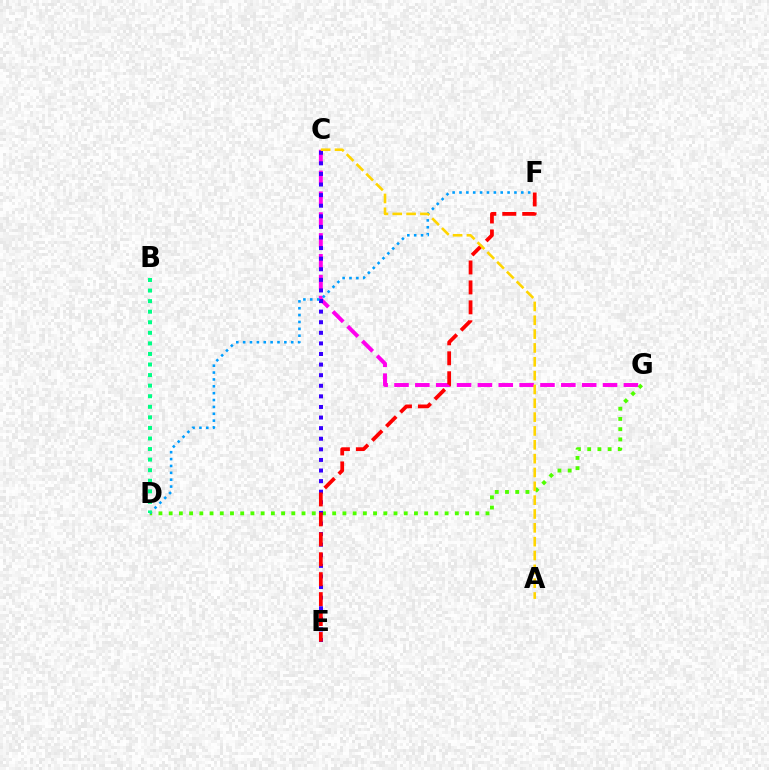{('C', 'G'): [{'color': '#ff00ed', 'line_style': 'dashed', 'thickness': 2.83}], ('D', 'G'): [{'color': '#4fff00', 'line_style': 'dotted', 'thickness': 2.78}], ('C', 'E'): [{'color': '#3700ff', 'line_style': 'dotted', 'thickness': 2.88}], ('D', 'F'): [{'color': '#009eff', 'line_style': 'dotted', 'thickness': 1.87}], ('E', 'F'): [{'color': '#ff0000', 'line_style': 'dashed', 'thickness': 2.71}], ('B', 'D'): [{'color': '#00ff86', 'line_style': 'dotted', 'thickness': 2.87}], ('A', 'C'): [{'color': '#ffd500', 'line_style': 'dashed', 'thickness': 1.88}]}